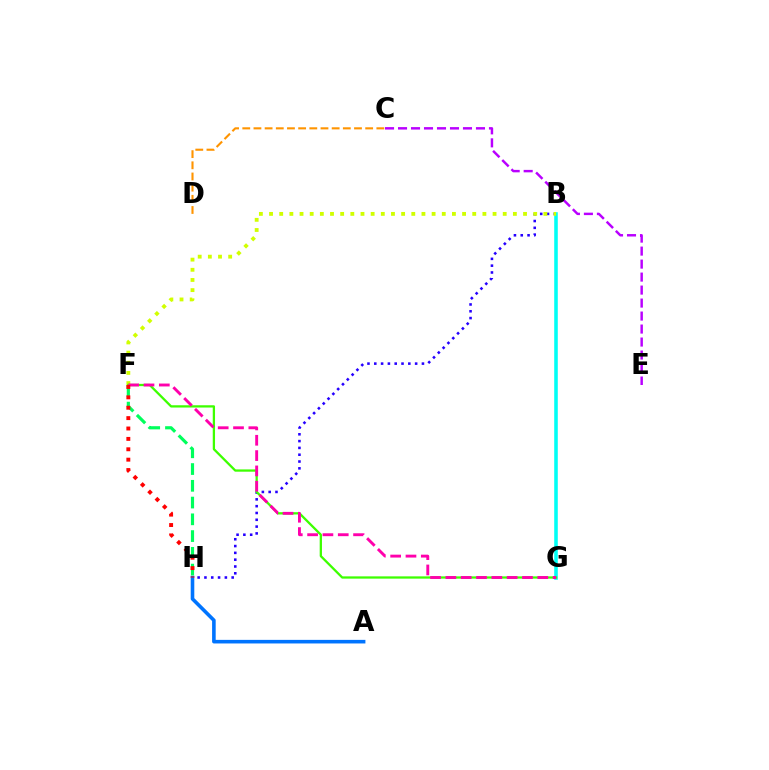{('C', 'E'): [{'color': '#b900ff', 'line_style': 'dashed', 'thickness': 1.76}], ('B', 'H'): [{'color': '#2500ff', 'line_style': 'dotted', 'thickness': 1.85}], ('C', 'D'): [{'color': '#ff9400', 'line_style': 'dashed', 'thickness': 1.52}], ('B', 'G'): [{'color': '#00fff6', 'line_style': 'solid', 'thickness': 2.57}], ('A', 'H'): [{'color': '#0074ff', 'line_style': 'solid', 'thickness': 2.59}], ('B', 'F'): [{'color': '#d1ff00', 'line_style': 'dotted', 'thickness': 2.76}], ('F', 'H'): [{'color': '#00ff5c', 'line_style': 'dashed', 'thickness': 2.28}, {'color': '#ff0000', 'line_style': 'dotted', 'thickness': 2.82}], ('F', 'G'): [{'color': '#3dff00', 'line_style': 'solid', 'thickness': 1.64}, {'color': '#ff00ac', 'line_style': 'dashed', 'thickness': 2.08}]}